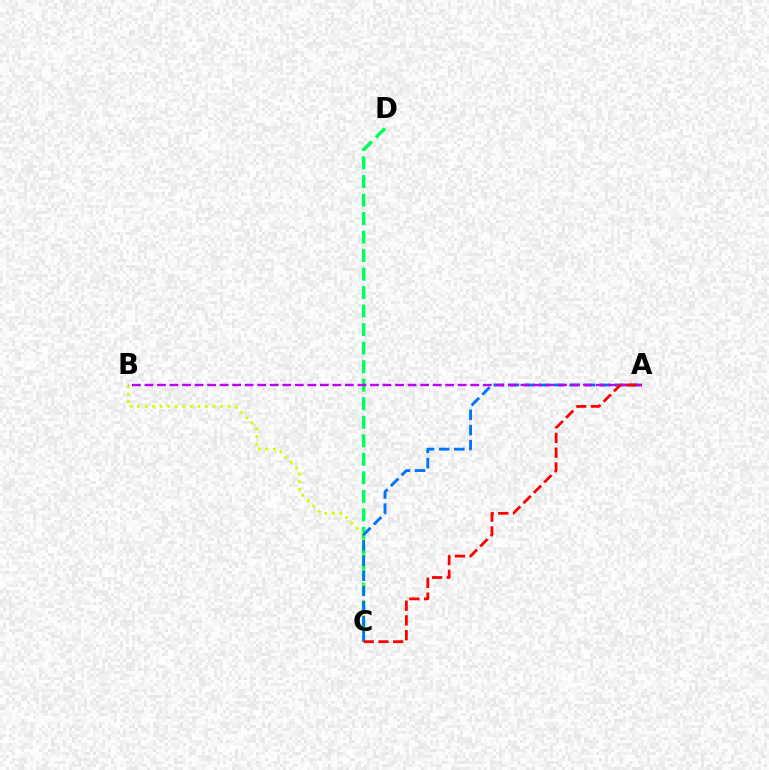{('C', 'D'): [{'color': '#00ff5c', 'line_style': 'dashed', 'thickness': 2.52}], ('B', 'C'): [{'color': '#d1ff00', 'line_style': 'dotted', 'thickness': 2.05}], ('A', 'C'): [{'color': '#0074ff', 'line_style': 'dashed', 'thickness': 2.06}, {'color': '#ff0000', 'line_style': 'dashed', 'thickness': 2.0}], ('A', 'B'): [{'color': '#b900ff', 'line_style': 'dashed', 'thickness': 1.7}]}